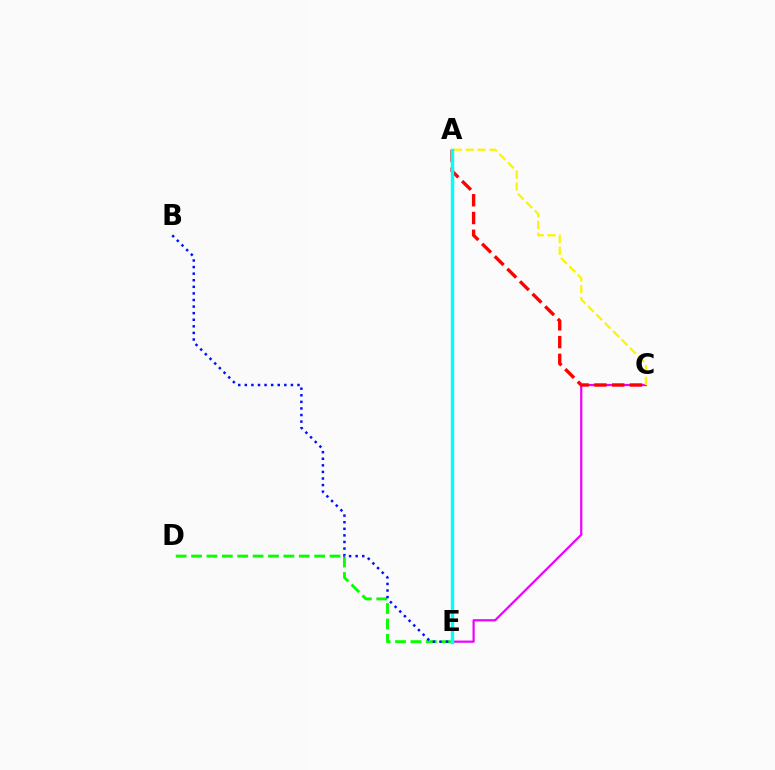{('D', 'E'): [{'color': '#08ff00', 'line_style': 'dashed', 'thickness': 2.09}], ('B', 'E'): [{'color': '#0010ff', 'line_style': 'dotted', 'thickness': 1.79}], ('C', 'E'): [{'color': '#ee00ff', 'line_style': 'solid', 'thickness': 1.59}], ('A', 'C'): [{'color': '#ff0000', 'line_style': 'dashed', 'thickness': 2.41}, {'color': '#fcf500', 'line_style': 'dashed', 'thickness': 1.61}], ('A', 'E'): [{'color': '#00fff6', 'line_style': 'solid', 'thickness': 2.46}]}